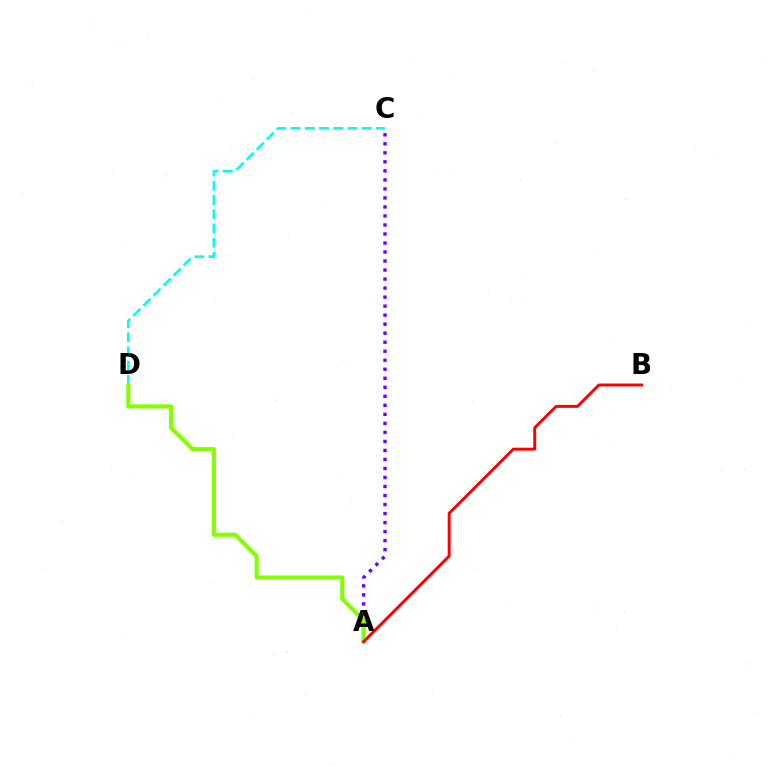{('C', 'D'): [{'color': '#00fff6', 'line_style': 'dashed', 'thickness': 1.94}], ('A', 'C'): [{'color': '#7200ff', 'line_style': 'dotted', 'thickness': 2.45}], ('A', 'D'): [{'color': '#84ff00', 'line_style': 'solid', 'thickness': 2.97}], ('A', 'B'): [{'color': '#ff0000', 'line_style': 'solid', 'thickness': 2.13}]}